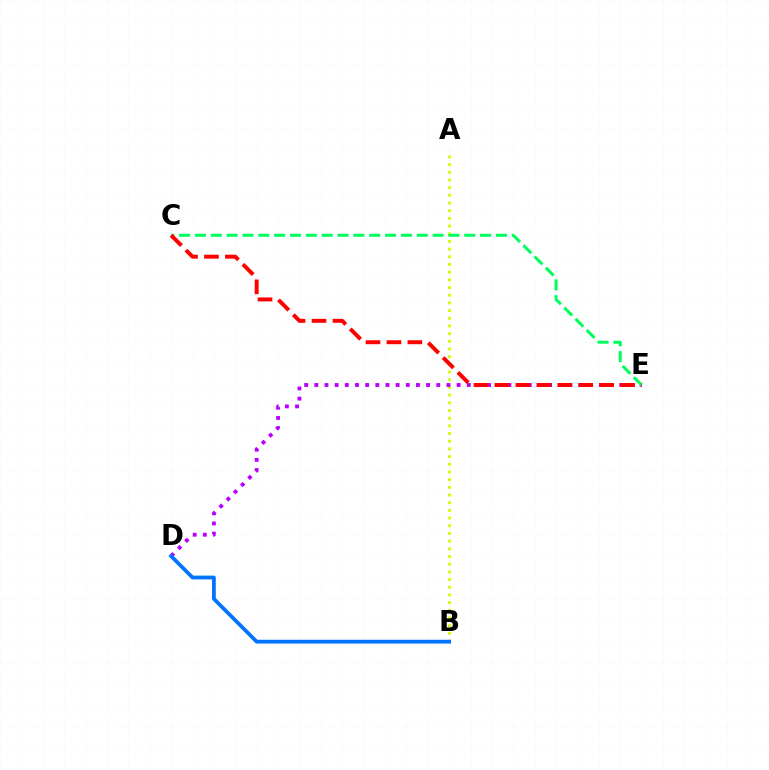{('A', 'B'): [{'color': '#d1ff00', 'line_style': 'dotted', 'thickness': 2.09}], ('D', 'E'): [{'color': '#b900ff', 'line_style': 'dotted', 'thickness': 2.76}], ('B', 'D'): [{'color': '#0074ff', 'line_style': 'solid', 'thickness': 2.72}], ('C', 'E'): [{'color': '#00ff5c', 'line_style': 'dashed', 'thickness': 2.15}, {'color': '#ff0000', 'line_style': 'dashed', 'thickness': 2.85}]}